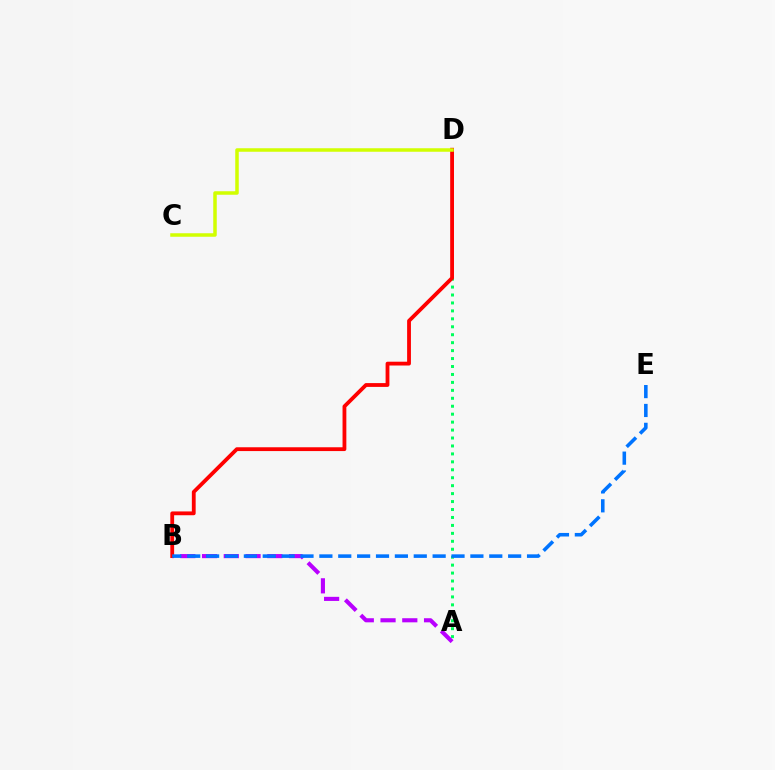{('A', 'D'): [{'color': '#00ff5c', 'line_style': 'dotted', 'thickness': 2.16}], ('A', 'B'): [{'color': '#b900ff', 'line_style': 'dashed', 'thickness': 2.96}], ('B', 'D'): [{'color': '#ff0000', 'line_style': 'solid', 'thickness': 2.74}], ('B', 'E'): [{'color': '#0074ff', 'line_style': 'dashed', 'thickness': 2.56}], ('C', 'D'): [{'color': '#d1ff00', 'line_style': 'solid', 'thickness': 2.53}]}